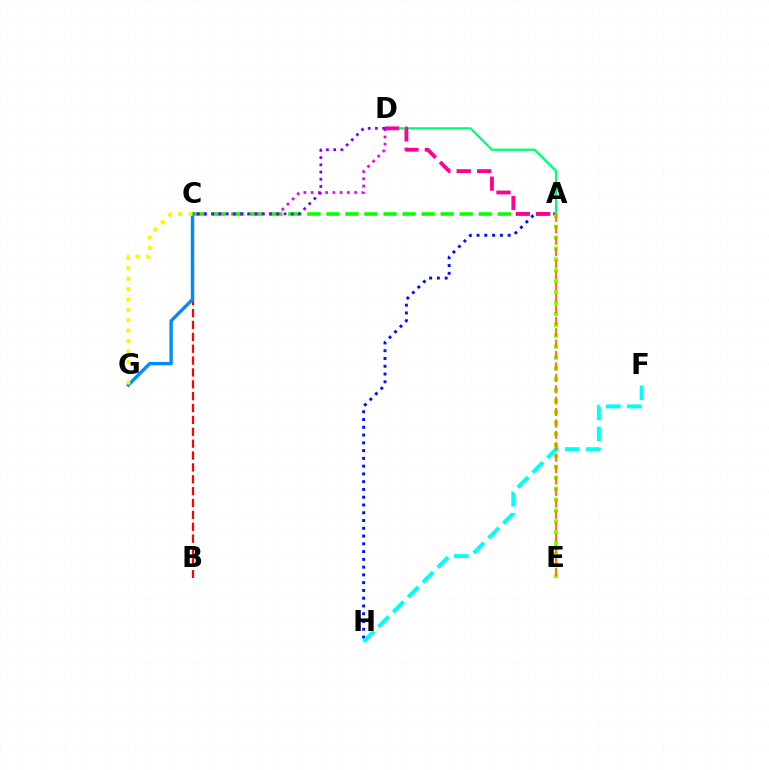{('A', 'H'): [{'color': '#0010ff', 'line_style': 'dotted', 'thickness': 2.11}], ('F', 'H'): [{'color': '#00fff6', 'line_style': 'dashed', 'thickness': 2.85}], ('A', 'C'): [{'color': '#08ff00', 'line_style': 'dashed', 'thickness': 2.59}], ('A', 'D'): [{'color': '#00ff74', 'line_style': 'solid', 'thickness': 1.63}, {'color': '#ff0094', 'line_style': 'dashed', 'thickness': 2.77}], ('B', 'C'): [{'color': '#ff0000', 'line_style': 'dashed', 'thickness': 1.61}], ('C', 'G'): [{'color': '#008cff', 'line_style': 'solid', 'thickness': 2.45}, {'color': '#fcf500', 'line_style': 'dotted', 'thickness': 2.83}], ('C', 'D'): [{'color': '#ee00ff', 'line_style': 'dotted', 'thickness': 1.97}, {'color': '#7200ff', 'line_style': 'dotted', 'thickness': 1.96}], ('A', 'E'): [{'color': '#84ff00', 'line_style': 'dotted', 'thickness': 2.97}, {'color': '#ff7c00', 'line_style': 'dashed', 'thickness': 1.55}]}